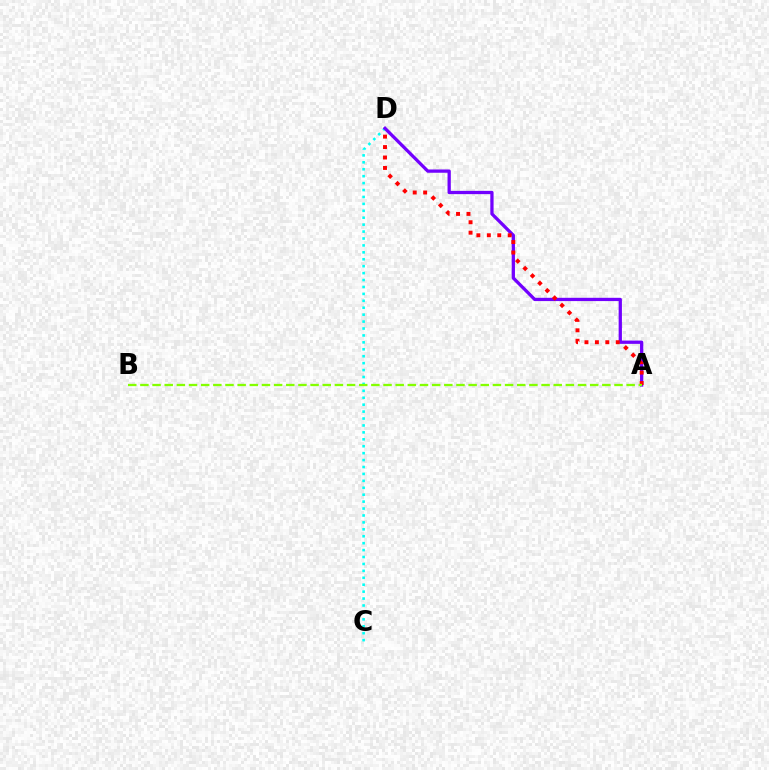{('C', 'D'): [{'color': '#00fff6', 'line_style': 'dotted', 'thickness': 1.88}], ('A', 'D'): [{'color': '#7200ff', 'line_style': 'solid', 'thickness': 2.35}, {'color': '#ff0000', 'line_style': 'dotted', 'thickness': 2.84}], ('A', 'B'): [{'color': '#84ff00', 'line_style': 'dashed', 'thickness': 1.65}]}